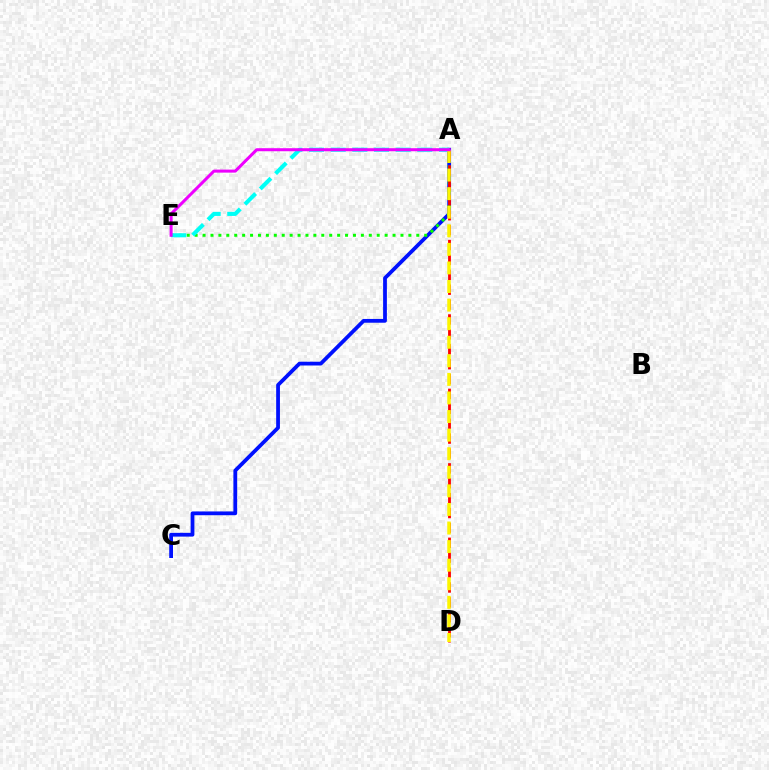{('A', 'C'): [{'color': '#0010ff', 'line_style': 'solid', 'thickness': 2.72}], ('A', 'E'): [{'color': '#08ff00', 'line_style': 'dotted', 'thickness': 2.15}, {'color': '#00fff6', 'line_style': 'dashed', 'thickness': 2.94}, {'color': '#ee00ff', 'line_style': 'solid', 'thickness': 2.18}], ('A', 'D'): [{'color': '#ff0000', 'line_style': 'dashed', 'thickness': 2.02}, {'color': '#fcf500', 'line_style': 'dashed', 'thickness': 2.52}]}